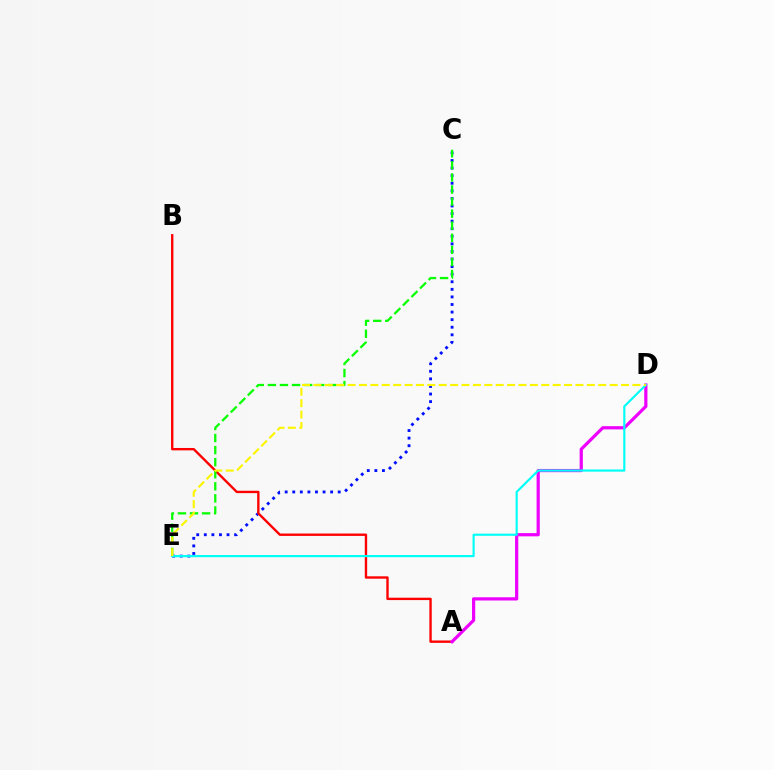{('C', 'E'): [{'color': '#0010ff', 'line_style': 'dotted', 'thickness': 2.06}, {'color': '#08ff00', 'line_style': 'dashed', 'thickness': 1.64}], ('A', 'B'): [{'color': '#ff0000', 'line_style': 'solid', 'thickness': 1.71}], ('A', 'D'): [{'color': '#ee00ff', 'line_style': 'solid', 'thickness': 2.31}], ('D', 'E'): [{'color': '#00fff6', 'line_style': 'solid', 'thickness': 1.56}, {'color': '#fcf500', 'line_style': 'dashed', 'thickness': 1.55}]}